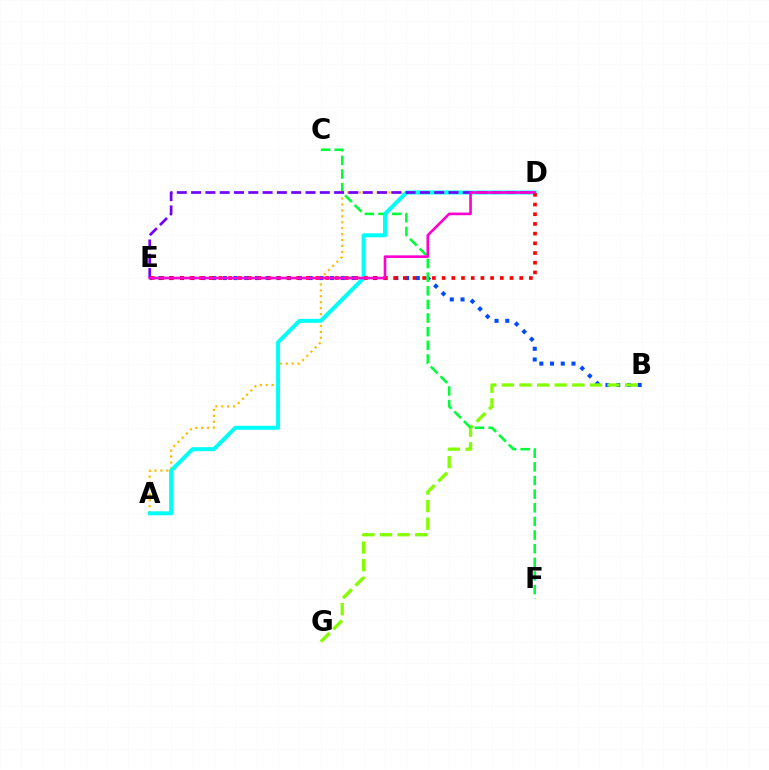{('A', 'D'): [{'color': '#ffbd00', 'line_style': 'dotted', 'thickness': 1.61}, {'color': '#00fff6', 'line_style': 'solid', 'thickness': 2.86}], ('B', 'E'): [{'color': '#004bff', 'line_style': 'dotted', 'thickness': 2.91}], ('B', 'G'): [{'color': '#84ff00', 'line_style': 'dashed', 'thickness': 2.39}], ('C', 'F'): [{'color': '#00ff39', 'line_style': 'dashed', 'thickness': 1.85}], ('D', 'E'): [{'color': '#7200ff', 'line_style': 'dashed', 'thickness': 1.94}, {'color': '#ff0000', 'line_style': 'dotted', 'thickness': 2.64}, {'color': '#ff00cf', 'line_style': 'solid', 'thickness': 1.89}]}